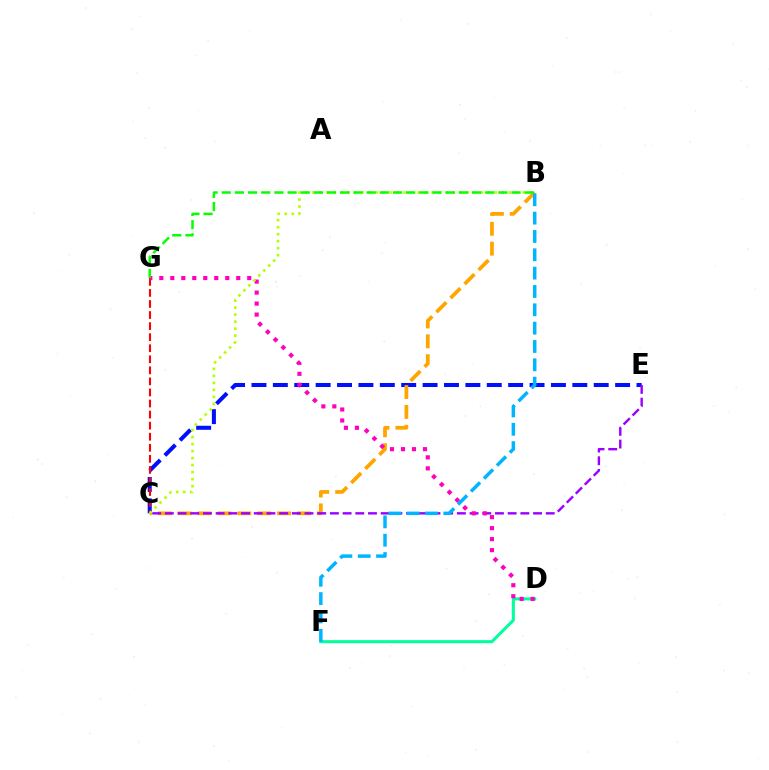{('C', 'E'): [{'color': '#0010ff', 'line_style': 'dashed', 'thickness': 2.91}, {'color': '#9b00ff', 'line_style': 'dashed', 'thickness': 1.72}], ('B', 'C'): [{'color': '#ffa500', 'line_style': 'dashed', 'thickness': 2.7}, {'color': '#b3ff00', 'line_style': 'dotted', 'thickness': 1.9}], ('C', 'G'): [{'color': '#ff0000', 'line_style': 'dashed', 'thickness': 1.5}], ('D', 'F'): [{'color': '#00ff9d', 'line_style': 'solid', 'thickness': 2.19}], ('D', 'G'): [{'color': '#ff00bd', 'line_style': 'dotted', 'thickness': 2.99}], ('B', 'G'): [{'color': '#08ff00', 'line_style': 'dashed', 'thickness': 1.79}], ('B', 'F'): [{'color': '#00b5ff', 'line_style': 'dashed', 'thickness': 2.49}]}